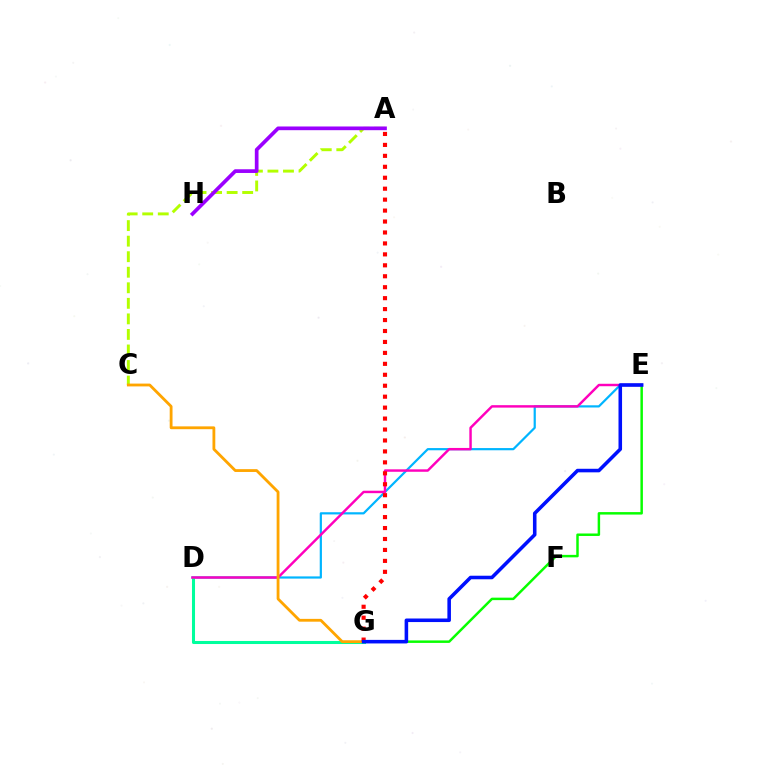{('D', 'E'): [{'color': '#00b5ff', 'line_style': 'solid', 'thickness': 1.59}, {'color': '#ff00bd', 'line_style': 'solid', 'thickness': 1.76}], ('A', 'C'): [{'color': '#b3ff00', 'line_style': 'dashed', 'thickness': 2.11}], ('E', 'G'): [{'color': '#08ff00', 'line_style': 'solid', 'thickness': 1.78}, {'color': '#0010ff', 'line_style': 'solid', 'thickness': 2.56}], ('D', 'G'): [{'color': '#00ff9d', 'line_style': 'solid', 'thickness': 2.19}], ('A', 'H'): [{'color': '#9b00ff', 'line_style': 'solid', 'thickness': 2.66}], ('C', 'G'): [{'color': '#ffa500', 'line_style': 'solid', 'thickness': 2.03}], ('A', 'G'): [{'color': '#ff0000', 'line_style': 'dotted', 'thickness': 2.97}]}